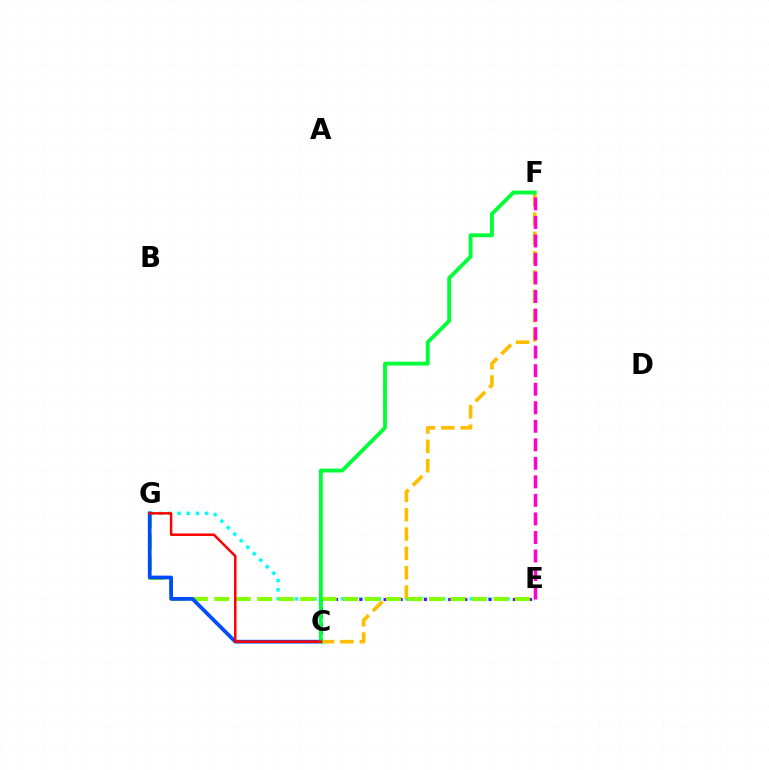{('E', 'G'): [{'color': '#00fff6', 'line_style': 'dotted', 'thickness': 2.5}, {'color': '#84ff00', 'line_style': 'dashed', 'thickness': 2.92}], ('C', 'E'): [{'color': '#7200ff', 'line_style': 'dotted', 'thickness': 2.2}], ('C', 'F'): [{'color': '#ffbd00', 'line_style': 'dashed', 'thickness': 2.62}, {'color': '#00ff39', 'line_style': 'solid', 'thickness': 2.78}], ('C', 'G'): [{'color': '#004bff', 'line_style': 'solid', 'thickness': 2.69}, {'color': '#ff0000', 'line_style': 'solid', 'thickness': 1.79}], ('E', 'F'): [{'color': '#ff00cf', 'line_style': 'dashed', 'thickness': 2.52}]}